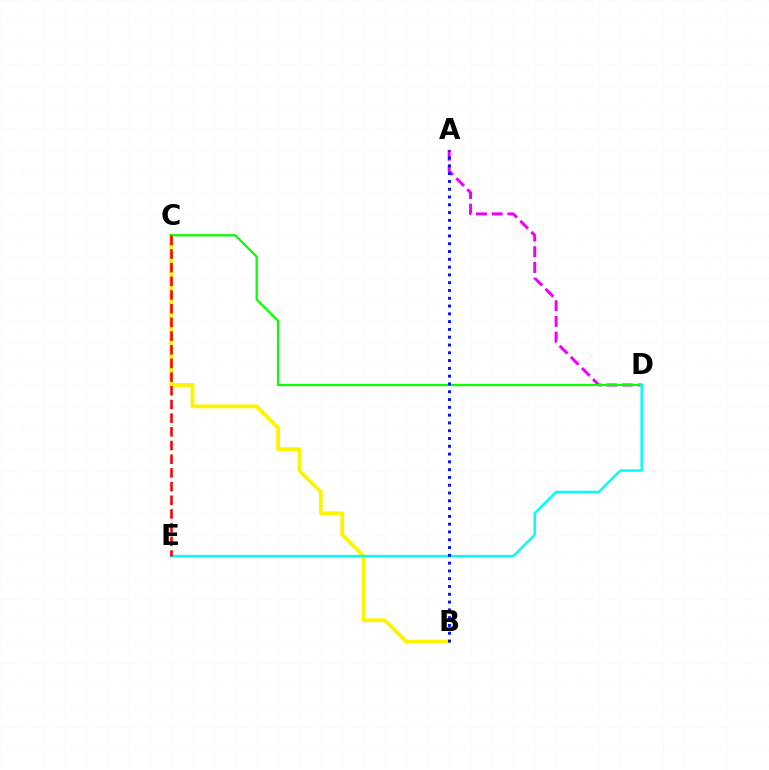{('B', 'C'): [{'color': '#fcf500', 'line_style': 'solid', 'thickness': 2.76}], ('A', 'D'): [{'color': '#ee00ff', 'line_style': 'dashed', 'thickness': 2.13}], ('C', 'D'): [{'color': '#08ff00', 'line_style': 'solid', 'thickness': 1.62}], ('D', 'E'): [{'color': '#00fff6', 'line_style': 'solid', 'thickness': 1.78}], ('C', 'E'): [{'color': '#ff0000', 'line_style': 'dashed', 'thickness': 1.86}], ('A', 'B'): [{'color': '#0010ff', 'line_style': 'dotted', 'thickness': 2.12}]}